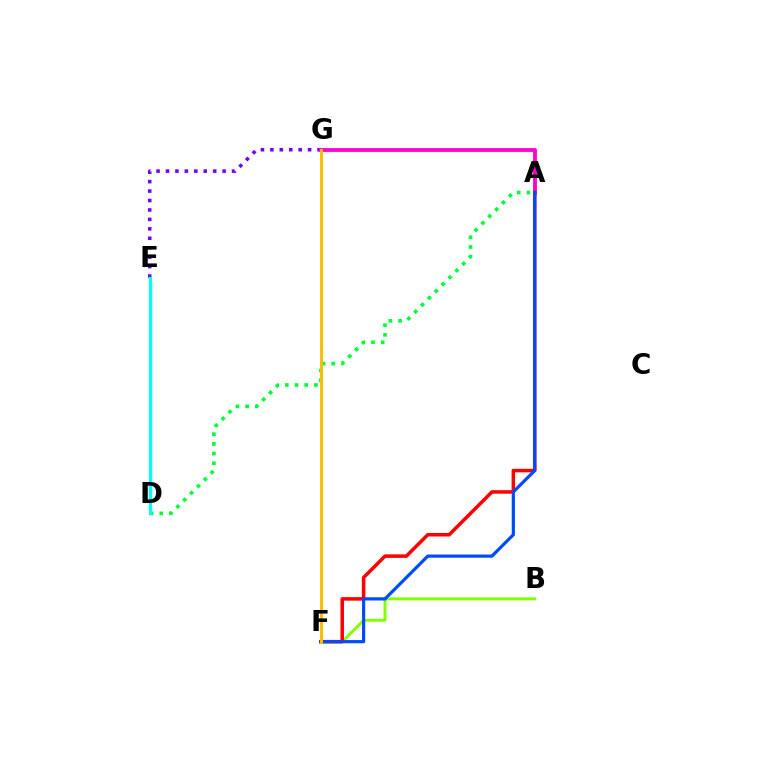{('B', 'F'): [{'color': '#84ff00', 'line_style': 'solid', 'thickness': 2.13}], ('A', 'D'): [{'color': '#00ff39', 'line_style': 'dotted', 'thickness': 2.64}], ('E', 'G'): [{'color': '#7200ff', 'line_style': 'dotted', 'thickness': 2.56}], ('A', 'G'): [{'color': '#ff00cf', 'line_style': 'solid', 'thickness': 2.74}], ('A', 'F'): [{'color': '#ff0000', 'line_style': 'solid', 'thickness': 2.53}, {'color': '#004bff', 'line_style': 'solid', 'thickness': 2.31}], ('D', 'E'): [{'color': '#00fff6', 'line_style': 'solid', 'thickness': 2.36}], ('F', 'G'): [{'color': '#ffbd00', 'line_style': 'solid', 'thickness': 2.12}]}